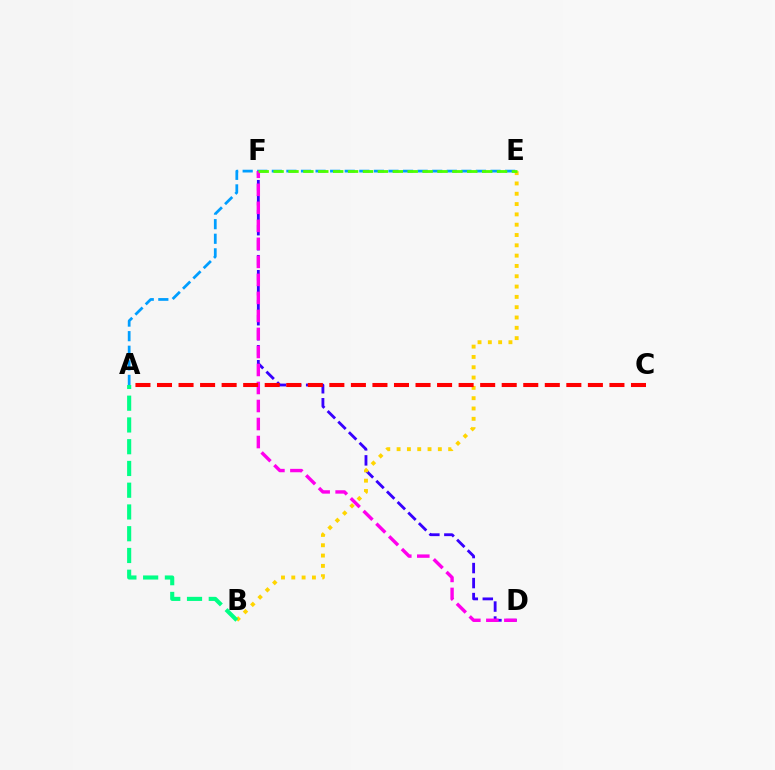{('A', 'E'): [{'color': '#009eff', 'line_style': 'dashed', 'thickness': 1.98}], ('D', 'F'): [{'color': '#3700ff', 'line_style': 'dashed', 'thickness': 2.04}, {'color': '#ff00ed', 'line_style': 'dashed', 'thickness': 2.45}], ('B', 'E'): [{'color': '#ffd500', 'line_style': 'dotted', 'thickness': 2.8}], ('A', 'B'): [{'color': '#00ff86', 'line_style': 'dashed', 'thickness': 2.96}], ('E', 'F'): [{'color': '#4fff00', 'line_style': 'dashed', 'thickness': 2.02}], ('A', 'C'): [{'color': '#ff0000', 'line_style': 'dashed', 'thickness': 2.93}]}